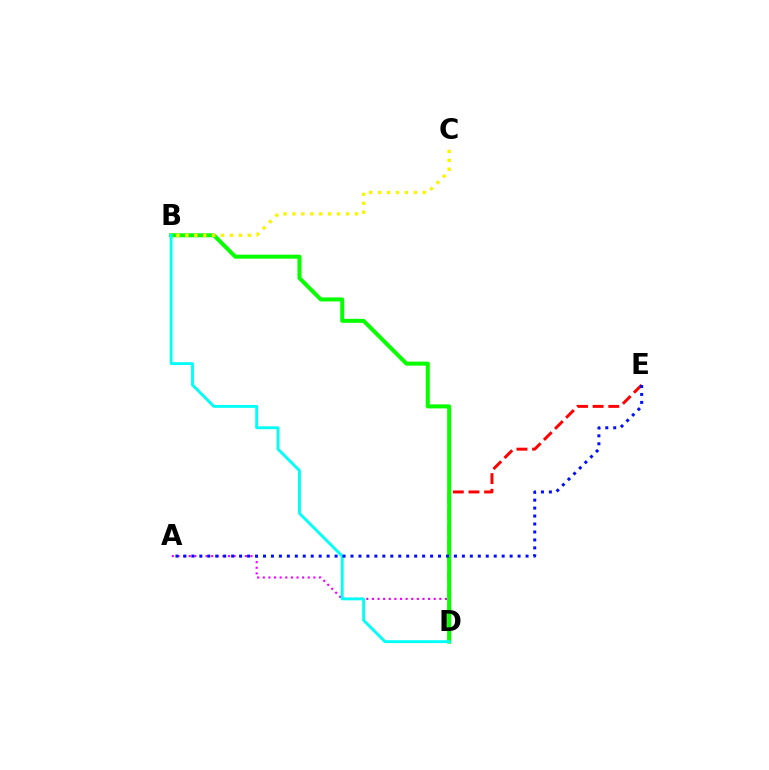{('A', 'D'): [{'color': '#ee00ff', 'line_style': 'dotted', 'thickness': 1.53}], ('D', 'E'): [{'color': '#ff0000', 'line_style': 'dashed', 'thickness': 2.13}], ('B', 'D'): [{'color': '#08ff00', 'line_style': 'solid', 'thickness': 2.89}, {'color': '#00fff6', 'line_style': 'solid', 'thickness': 2.07}], ('A', 'E'): [{'color': '#0010ff', 'line_style': 'dotted', 'thickness': 2.16}], ('B', 'C'): [{'color': '#fcf500', 'line_style': 'dotted', 'thickness': 2.42}]}